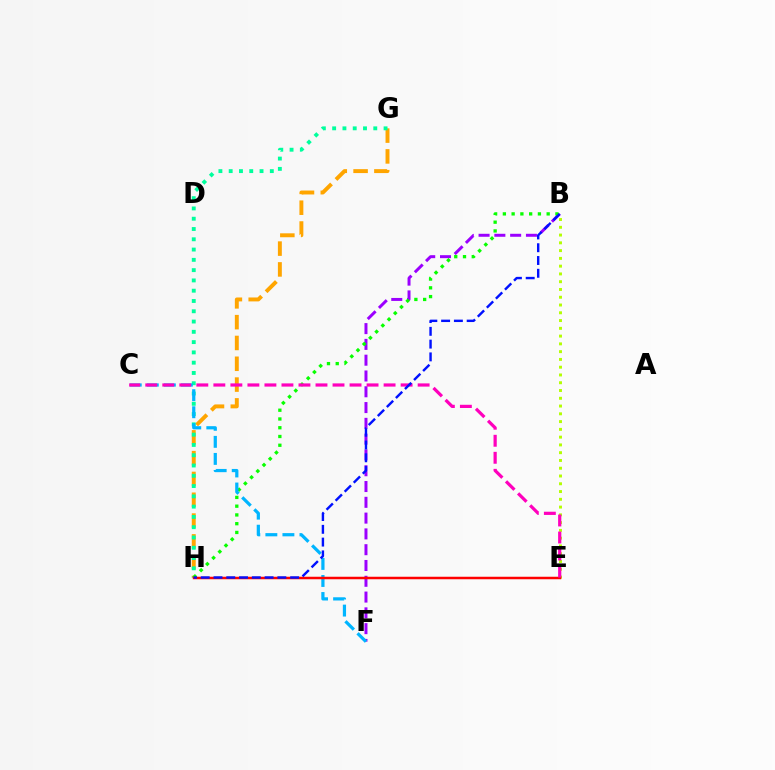{('G', 'H'): [{'color': '#ffa500', 'line_style': 'dashed', 'thickness': 2.83}, {'color': '#00ff9d', 'line_style': 'dotted', 'thickness': 2.79}], ('B', 'F'): [{'color': '#9b00ff', 'line_style': 'dashed', 'thickness': 2.15}], ('B', 'E'): [{'color': '#b3ff00', 'line_style': 'dotted', 'thickness': 2.11}], ('B', 'H'): [{'color': '#08ff00', 'line_style': 'dotted', 'thickness': 2.38}, {'color': '#0010ff', 'line_style': 'dashed', 'thickness': 1.74}], ('C', 'F'): [{'color': '#00b5ff', 'line_style': 'dashed', 'thickness': 2.32}], ('E', 'H'): [{'color': '#ff0000', 'line_style': 'solid', 'thickness': 1.8}], ('C', 'E'): [{'color': '#ff00bd', 'line_style': 'dashed', 'thickness': 2.31}]}